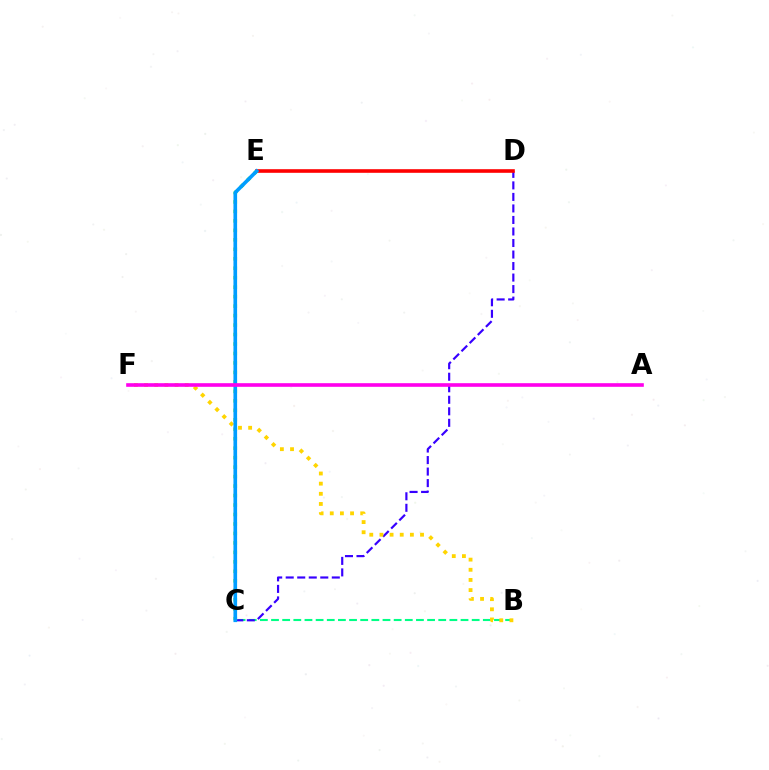{('B', 'C'): [{'color': '#00ff86', 'line_style': 'dashed', 'thickness': 1.51}], ('C', 'D'): [{'color': '#3700ff', 'line_style': 'dashed', 'thickness': 1.57}], ('B', 'F'): [{'color': '#ffd500', 'line_style': 'dotted', 'thickness': 2.76}], ('D', 'E'): [{'color': '#ff0000', 'line_style': 'solid', 'thickness': 2.6}], ('C', 'E'): [{'color': '#4fff00', 'line_style': 'dotted', 'thickness': 2.57}, {'color': '#009eff', 'line_style': 'solid', 'thickness': 2.63}], ('A', 'F'): [{'color': '#ff00ed', 'line_style': 'solid', 'thickness': 2.61}]}